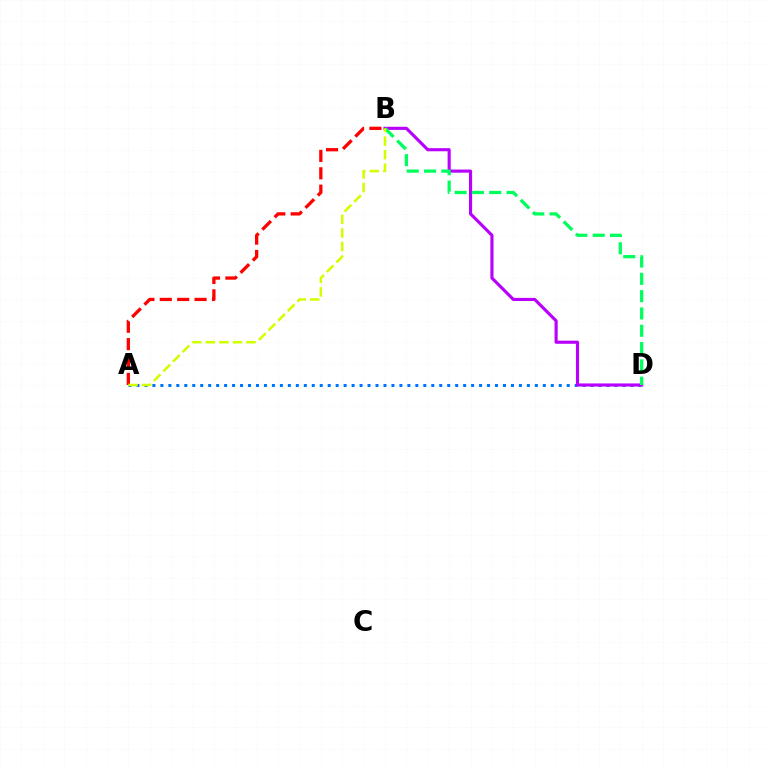{('A', 'D'): [{'color': '#0074ff', 'line_style': 'dotted', 'thickness': 2.16}], ('B', 'D'): [{'color': '#b900ff', 'line_style': 'solid', 'thickness': 2.25}, {'color': '#00ff5c', 'line_style': 'dashed', 'thickness': 2.35}], ('A', 'B'): [{'color': '#ff0000', 'line_style': 'dashed', 'thickness': 2.36}, {'color': '#d1ff00', 'line_style': 'dashed', 'thickness': 1.84}]}